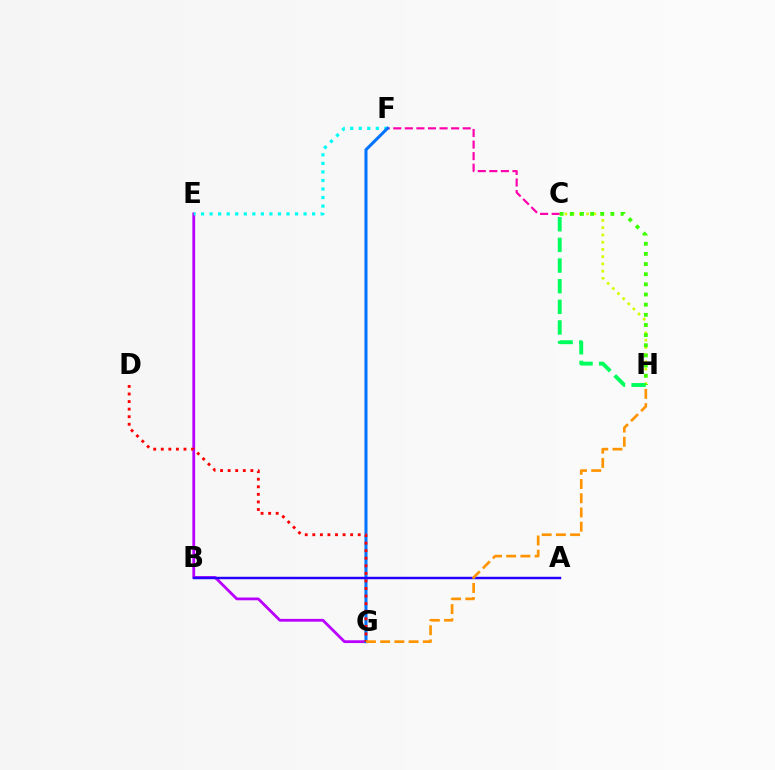{('C', 'H'): [{'color': '#d1ff00', 'line_style': 'dotted', 'thickness': 1.97}, {'color': '#00ff5c', 'line_style': 'dashed', 'thickness': 2.8}, {'color': '#3dff00', 'line_style': 'dotted', 'thickness': 2.76}], ('C', 'F'): [{'color': '#ff00ac', 'line_style': 'dashed', 'thickness': 1.57}], ('E', 'G'): [{'color': '#b900ff', 'line_style': 'solid', 'thickness': 2.01}], ('E', 'F'): [{'color': '#00fff6', 'line_style': 'dotted', 'thickness': 2.32}], ('F', 'G'): [{'color': '#0074ff', 'line_style': 'solid', 'thickness': 2.2}], ('A', 'B'): [{'color': '#2500ff', 'line_style': 'solid', 'thickness': 1.77}], ('D', 'G'): [{'color': '#ff0000', 'line_style': 'dotted', 'thickness': 2.06}], ('G', 'H'): [{'color': '#ff9400', 'line_style': 'dashed', 'thickness': 1.93}]}